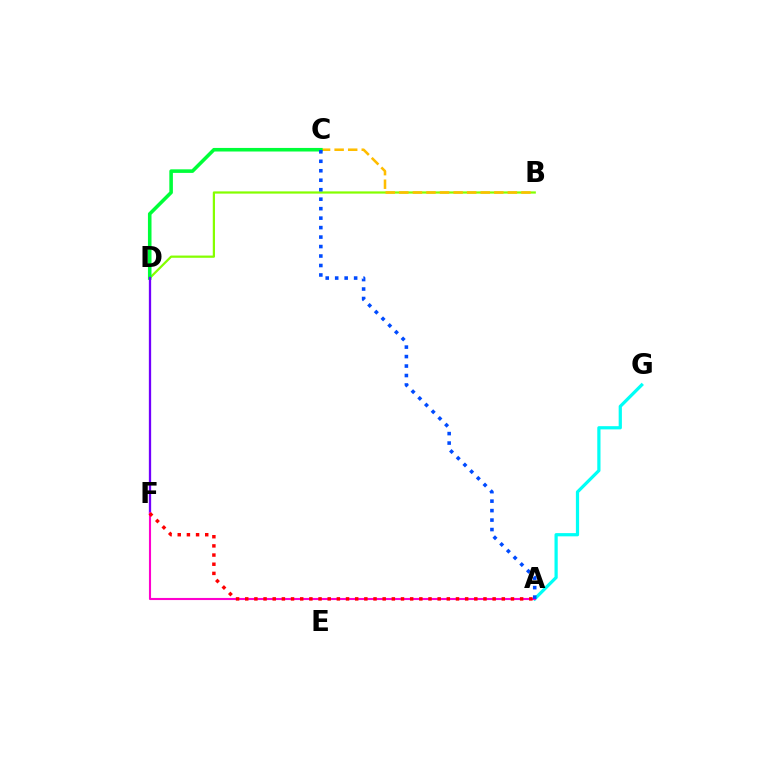{('B', 'D'): [{'color': '#84ff00', 'line_style': 'solid', 'thickness': 1.6}], ('B', 'C'): [{'color': '#ffbd00', 'line_style': 'dashed', 'thickness': 1.84}], ('C', 'D'): [{'color': '#00ff39', 'line_style': 'solid', 'thickness': 2.57}], ('A', 'G'): [{'color': '#00fff6', 'line_style': 'solid', 'thickness': 2.32}], ('D', 'F'): [{'color': '#7200ff', 'line_style': 'solid', 'thickness': 1.65}], ('A', 'F'): [{'color': '#ff00cf', 'line_style': 'solid', 'thickness': 1.52}, {'color': '#ff0000', 'line_style': 'dotted', 'thickness': 2.49}], ('A', 'C'): [{'color': '#004bff', 'line_style': 'dotted', 'thickness': 2.57}]}